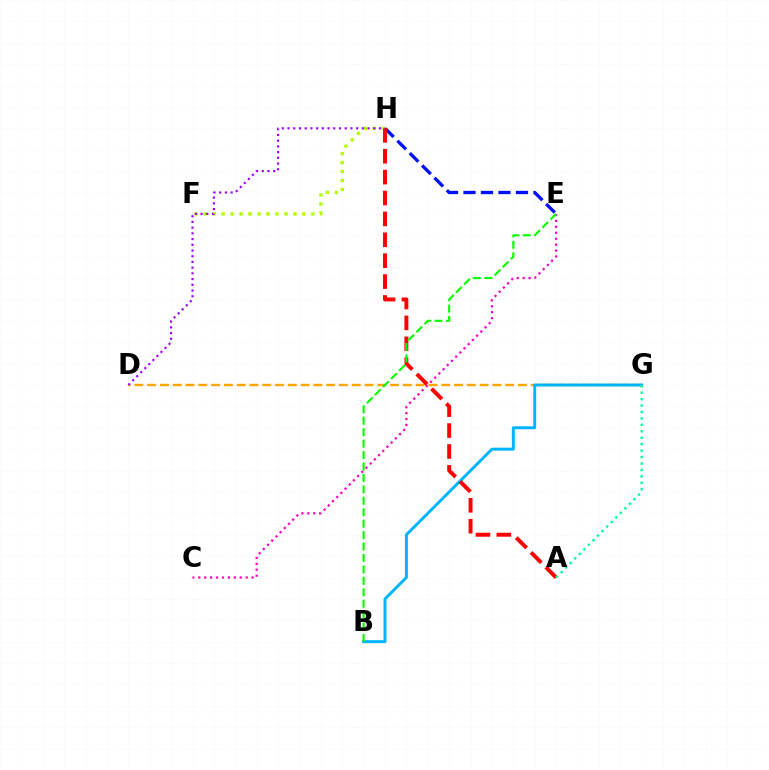{('D', 'G'): [{'color': '#ffa500', 'line_style': 'dashed', 'thickness': 1.74}], ('E', 'H'): [{'color': '#0010ff', 'line_style': 'dashed', 'thickness': 2.38}], ('F', 'H'): [{'color': '#b3ff00', 'line_style': 'dotted', 'thickness': 2.44}], ('B', 'G'): [{'color': '#00b5ff', 'line_style': 'solid', 'thickness': 2.14}], ('A', 'H'): [{'color': '#ff0000', 'line_style': 'dashed', 'thickness': 2.84}], ('A', 'G'): [{'color': '#00ff9d', 'line_style': 'dotted', 'thickness': 1.75}], ('C', 'E'): [{'color': '#ff00bd', 'line_style': 'dotted', 'thickness': 1.61}], ('D', 'H'): [{'color': '#9b00ff', 'line_style': 'dotted', 'thickness': 1.55}], ('B', 'E'): [{'color': '#08ff00', 'line_style': 'dashed', 'thickness': 1.55}]}